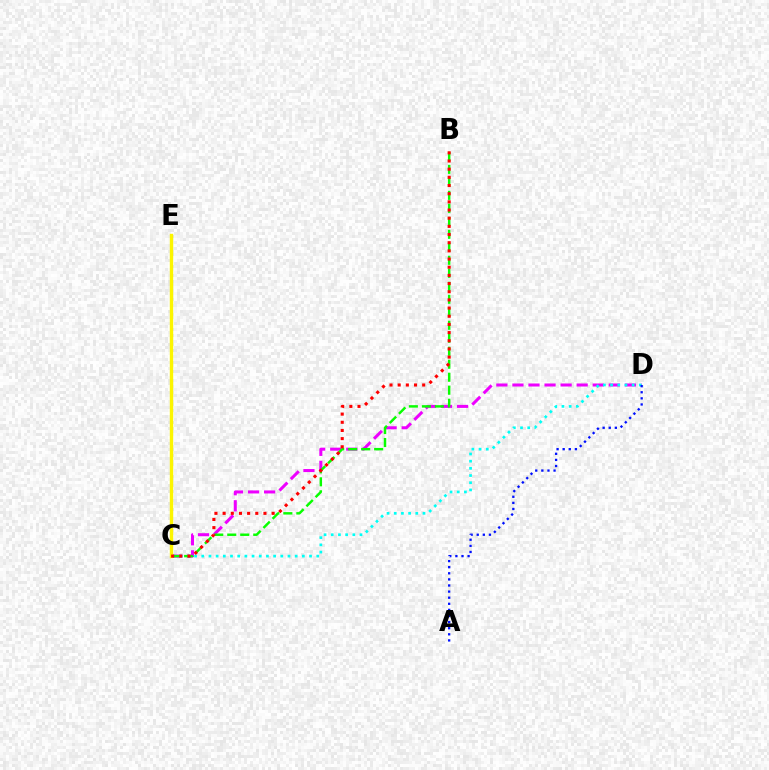{('C', 'D'): [{'color': '#ee00ff', 'line_style': 'dashed', 'thickness': 2.18}, {'color': '#00fff6', 'line_style': 'dotted', 'thickness': 1.95}], ('B', 'C'): [{'color': '#08ff00', 'line_style': 'dashed', 'thickness': 1.76}, {'color': '#ff0000', 'line_style': 'dotted', 'thickness': 2.22}], ('A', 'D'): [{'color': '#0010ff', 'line_style': 'dotted', 'thickness': 1.66}], ('C', 'E'): [{'color': '#fcf500', 'line_style': 'solid', 'thickness': 2.45}]}